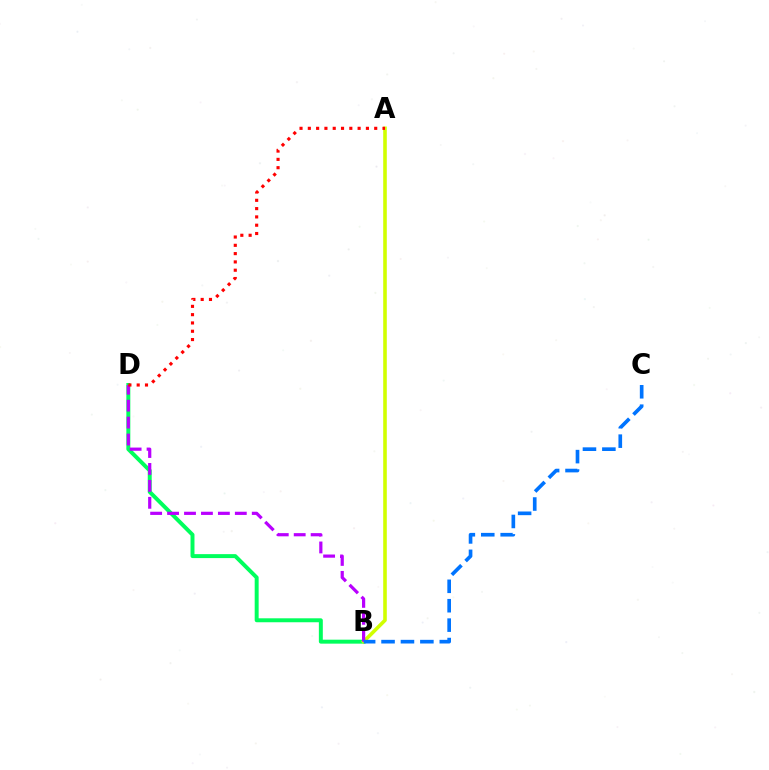{('B', 'D'): [{'color': '#00ff5c', 'line_style': 'solid', 'thickness': 2.85}, {'color': '#b900ff', 'line_style': 'dashed', 'thickness': 2.3}], ('A', 'B'): [{'color': '#d1ff00', 'line_style': 'solid', 'thickness': 2.59}], ('B', 'C'): [{'color': '#0074ff', 'line_style': 'dashed', 'thickness': 2.64}], ('A', 'D'): [{'color': '#ff0000', 'line_style': 'dotted', 'thickness': 2.25}]}